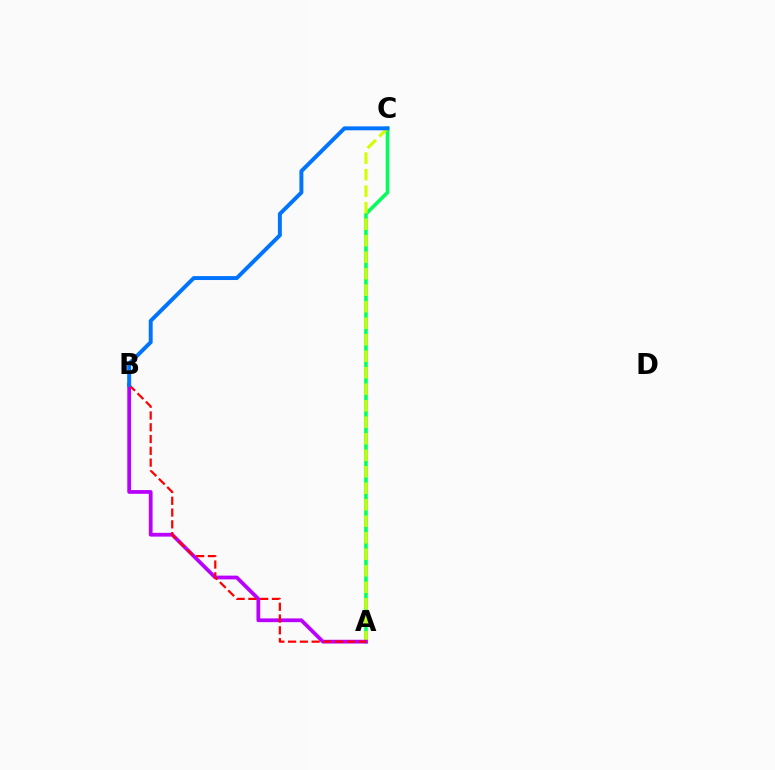{('A', 'C'): [{'color': '#00ff5c', 'line_style': 'solid', 'thickness': 2.54}, {'color': '#d1ff00', 'line_style': 'dashed', 'thickness': 2.24}], ('A', 'B'): [{'color': '#b900ff', 'line_style': 'solid', 'thickness': 2.7}, {'color': '#ff0000', 'line_style': 'dashed', 'thickness': 1.6}], ('B', 'C'): [{'color': '#0074ff', 'line_style': 'solid', 'thickness': 2.84}]}